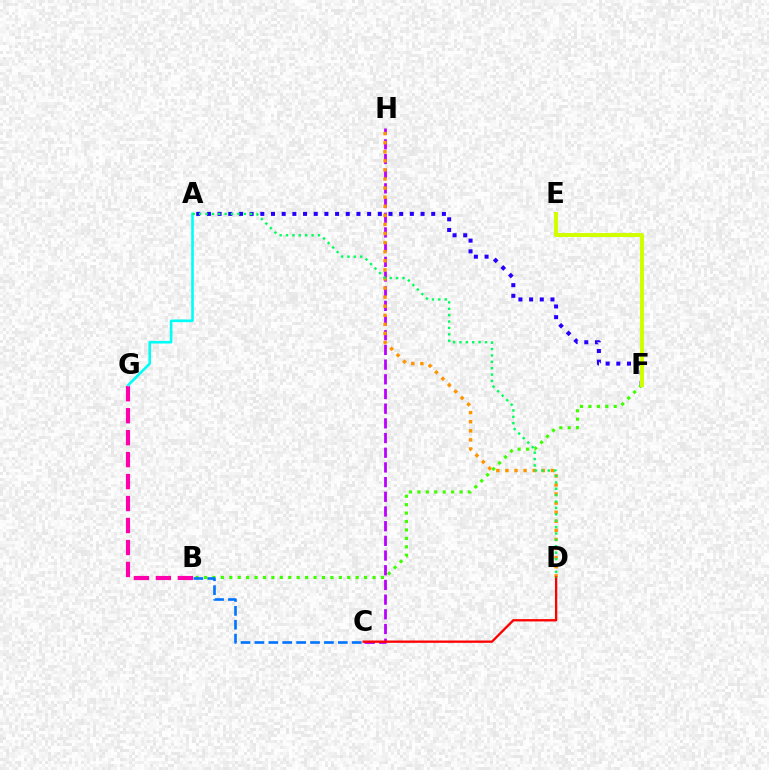{('B', 'F'): [{'color': '#3dff00', 'line_style': 'dotted', 'thickness': 2.29}], ('A', 'F'): [{'color': '#2500ff', 'line_style': 'dotted', 'thickness': 2.9}], ('C', 'H'): [{'color': '#b900ff', 'line_style': 'dashed', 'thickness': 2.0}], ('B', 'C'): [{'color': '#0074ff', 'line_style': 'dashed', 'thickness': 1.89}], ('B', 'G'): [{'color': '#ff00ac', 'line_style': 'dashed', 'thickness': 2.98}], ('D', 'H'): [{'color': '#ff9400', 'line_style': 'dotted', 'thickness': 2.47}], ('C', 'D'): [{'color': '#ff0000', 'line_style': 'solid', 'thickness': 1.66}], ('A', 'G'): [{'color': '#00fff6', 'line_style': 'solid', 'thickness': 1.88}], ('E', 'F'): [{'color': '#d1ff00', 'line_style': 'solid', 'thickness': 2.89}], ('A', 'D'): [{'color': '#00ff5c', 'line_style': 'dotted', 'thickness': 1.74}]}